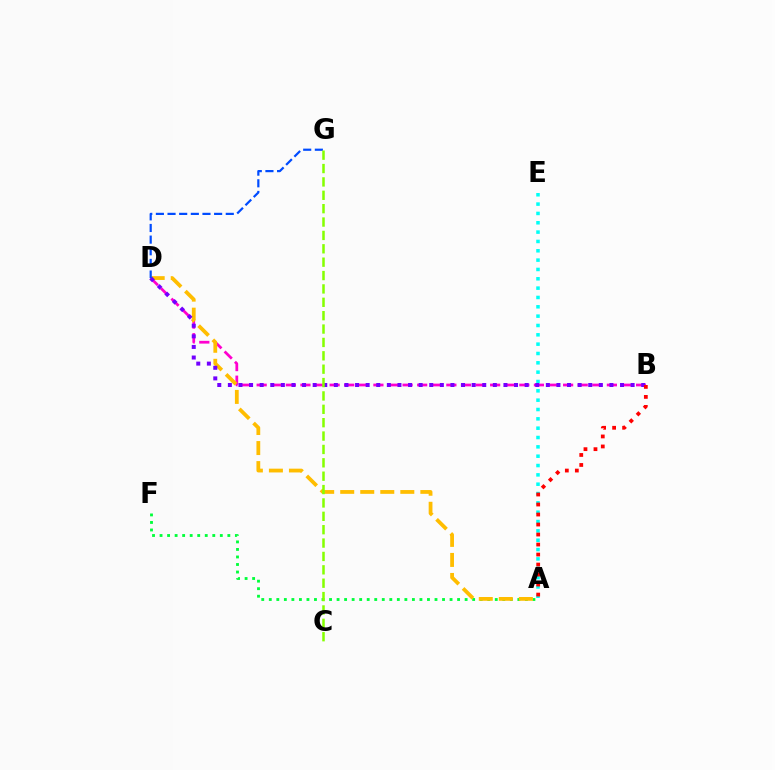{('A', 'F'): [{'color': '#00ff39', 'line_style': 'dotted', 'thickness': 2.05}], ('B', 'D'): [{'color': '#ff00cf', 'line_style': 'dashed', 'thickness': 1.98}, {'color': '#7200ff', 'line_style': 'dotted', 'thickness': 2.88}], ('A', 'E'): [{'color': '#00fff6', 'line_style': 'dotted', 'thickness': 2.54}], ('A', 'D'): [{'color': '#ffbd00', 'line_style': 'dashed', 'thickness': 2.72}], ('A', 'B'): [{'color': '#ff0000', 'line_style': 'dotted', 'thickness': 2.72}], ('D', 'G'): [{'color': '#004bff', 'line_style': 'dashed', 'thickness': 1.58}], ('C', 'G'): [{'color': '#84ff00', 'line_style': 'dashed', 'thickness': 1.82}]}